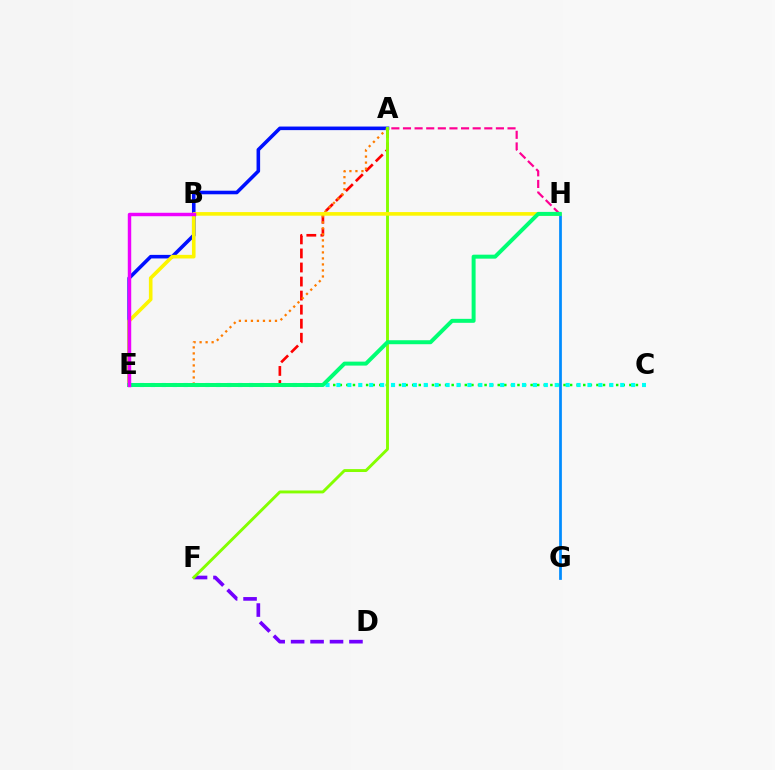{('A', 'E'): [{'color': '#0010ff', 'line_style': 'solid', 'thickness': 2.57}, {'color': '#ff0000', 'line_style': 'dashed', 'thickness': 1.91}, {'color': '#ff7c00', 'line_style': 'dotted', 'thickness': 1.63}], ('C', 'E'): [{'color': '#08ff00', 'line_style': 'dotted', 'thickness': 1.79}, {'color': '#00fff6', 'line_style': 'dotted', 'thickness': 2.97}], ('D', 'F'): [{'color': '#7200ff', 'line_style': 'dashed', 'thickness': 2.64}], ('G', 'H'): [{'color': '#008cff', 'line_style': 'solid', 'thickness': 1.97}], ('A', 'H'): [{'color': '#ff0094', 'line_style': 'dashed', 'thickness': 1.58}], ('A', 'F'): [{'color': '#84ff00', 'line_style': 'solid', 'thickness': 2.09}], ('E', 'H'): [{'color': '#fcf500', 'line_style': 'solid', 'thickness': 2.61}, {'color': '#00ff74', 'line_style': 'solid', 'thickness': 2.86}], ('B', 'E'): [{'color': '#ee00ff', 'line_style': 'solid', 'thickness': 2.48}]}